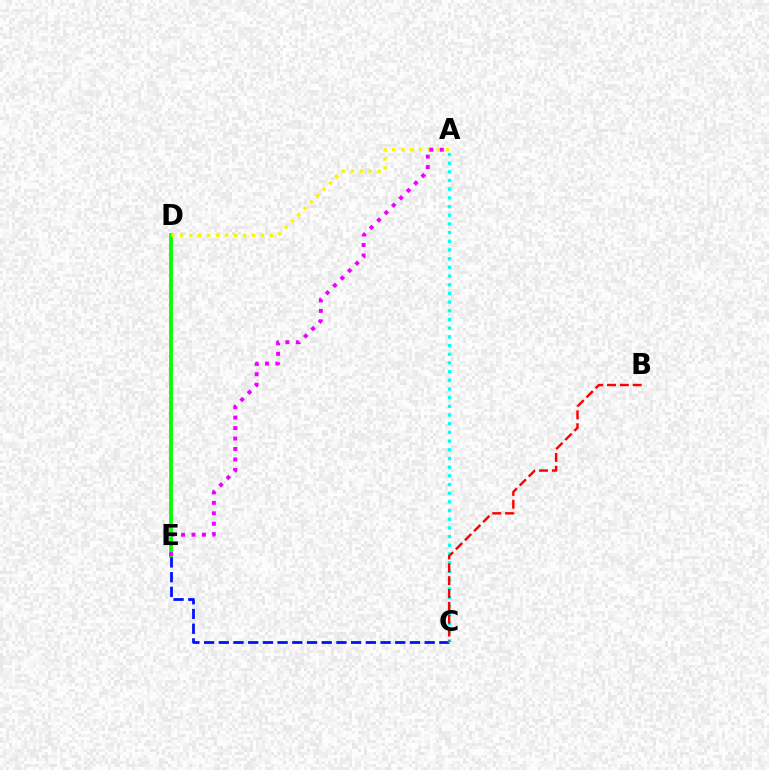{('D', 'E'): [{'color': '#08ff00', 'line_style': 'solid', 'thickness': 2.75}], ('A', 'D'): [{'color': '#fcf500', 'line_style': 'dotted', 'thickness': 2.44}], ('C', 'E'): [{'color': '#0010ff', 'line_style': 'dashed', 'thickness': 2.0}], ('A', 'C'): [{'color': '#00fff6', 'line_style': 'dotted', 'thickness': 2.36}], ('B', 'C'): [{'color': '#ff0000', 'line_style': 'dashed', 'thickness': 1.74}], ('A', 'E'): [{'color': '#ee00ff', 'line_style': 'dotted', 'thickness': 2.84}]}